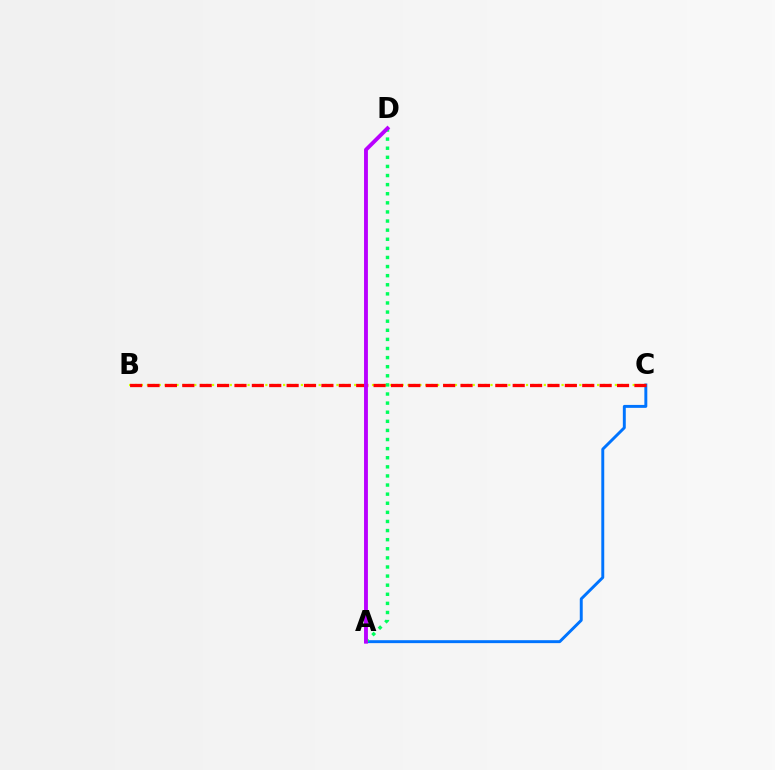{('A', 'C'): [{'color': '#0074ff', 'line_style': 'solid', 'thickness': 2.11}], ('B', 'C'): [{'color': '#d1ff00', 'line_style': 'dotted', 'thickness': 1.61}, {'color': '#ff0000', 'line_style': 'dashed', 'thickness': 2.36}], ('A', 'D'): [{'color': '#00ff5c', 'line_style': 'dotted', 'thickness': 2.47}, {'color': '#b900ff', 'line_style': 'solid', 'thickness': 2.79}]}